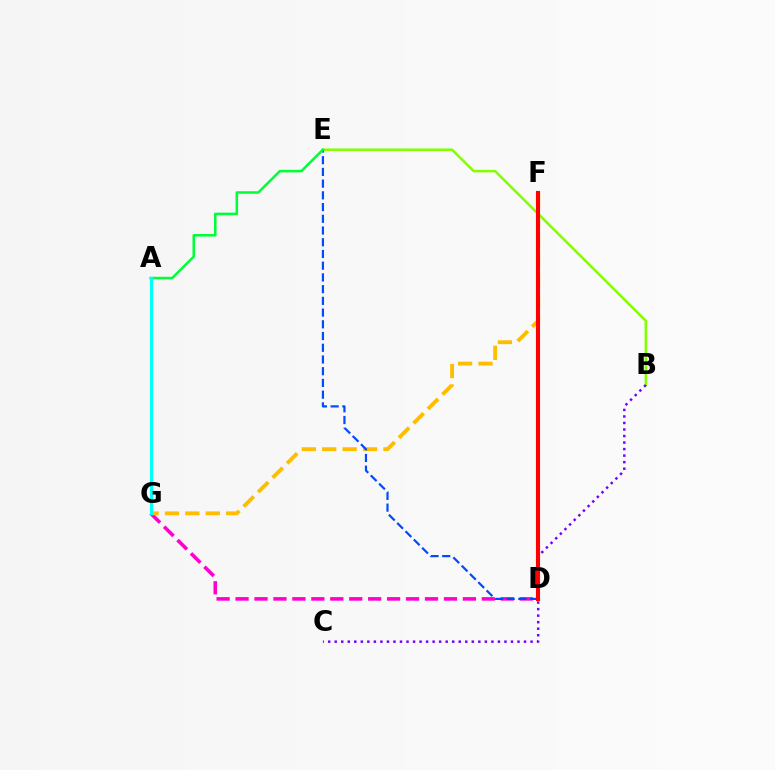{('D', 'G'): [{'color': '#ff00cf', 'line_style': 'dashed', 'thickness': 2.57}], ('F', 'G'): [{'color': '#ffbd00', 'line_style': 'dashed', 'thickness': 2.77}], ('B', 'E'): [{'color': '#84ff00', 'line_style': 'solid', 'thickness': 1.83}], ('D', 'E'): [{'color': '#004bff', 'line_style': 'dashed', 'thickness': 1.59}], ('B', 'C'): [{'color': '#7200ff', 'line_style': 'dotted', 'thickness': 1.77}], ('A', 'E'): [{'color': '#00ff39', 'line_style': 'solid', 'thickness': 1.84}], ('D', 'F'): [{'color': '#ff0000', 'line_style': 'solid', 'thickness': 2.95}], ('A', 'G'): [{'color': '#00fff6', 'line_style': 'solid', 'thickness': 2.25}]}